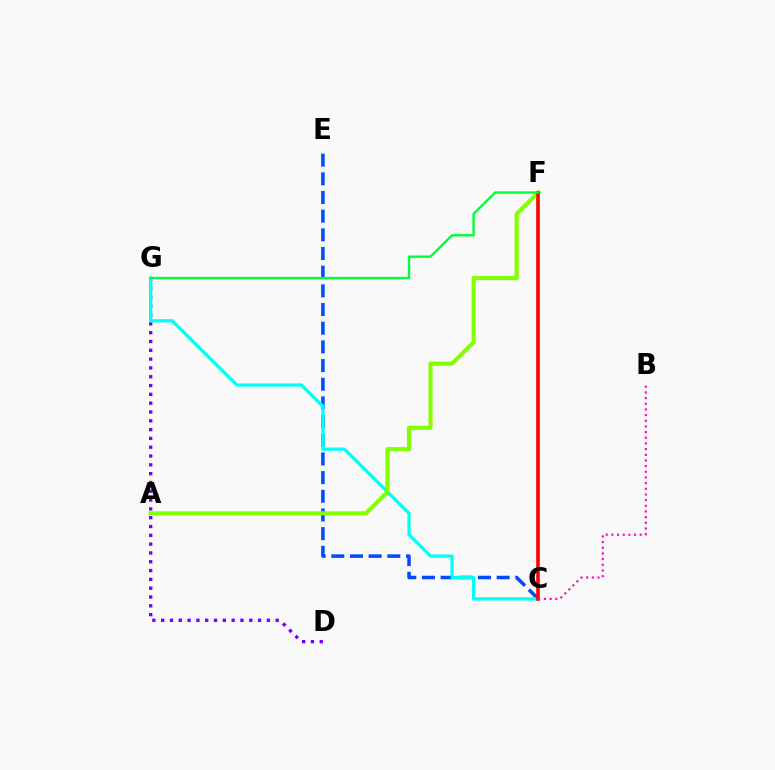{('C', 'E'): [{'color': '#004bff', 'line_style': 'dashed', 'thickness': 2.54}], ('D', 'G'): [{'color': '#7200ff', 'line_style': 'dotted', 'thickness': 2.39}], ('C', 'G'): [{'color': '#00fff6', 'line_style': 'solid', 'thickness': 2.35}], ('C', 'F'): [{'color': '#ffbd00', 'line_style': 'dashed', 'thickness': 1.64}, {'color': '#ff0000', 'line_style': 'solid', 'thickness': 2.58}], ('A', 'F'): [{'color': '#84ff00', 'line_style': 'solid', 'thickness': 2.99}], ('B', 'C'): [{'color': '#ff00cf', 'line_style': 'dotted', 'thickness': 1.54}], ('F', 'G'): [{'color': '#00ff39', 'line_style': 'solid', 'thickness': 1.71}]}